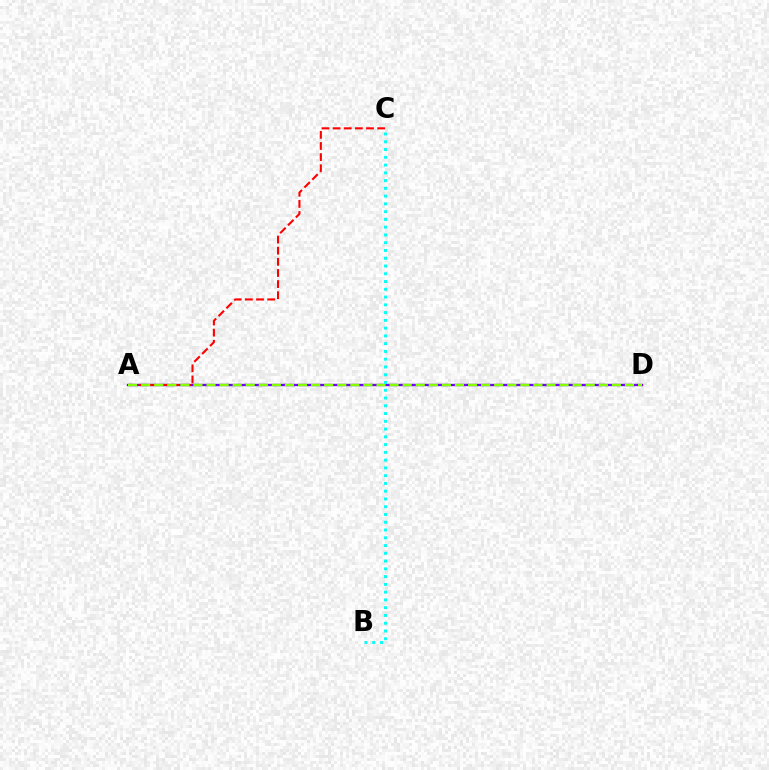{('A', 'D'): [{'color': '#7200ff', 'line_style': 'solid', 'thickness': 1.7}, {'color': '#84ff00', 'line_style': 'dashed', 'thickness': 1.78}], ('A', 'C'): [{'color': '#ff0000', 'line_style': 'dashed', 'thickness': 1.51}], ('B', 'C'): [{'color': '#00fff6', 'line_style': 'dotted', 'thickness': 2.11}]}